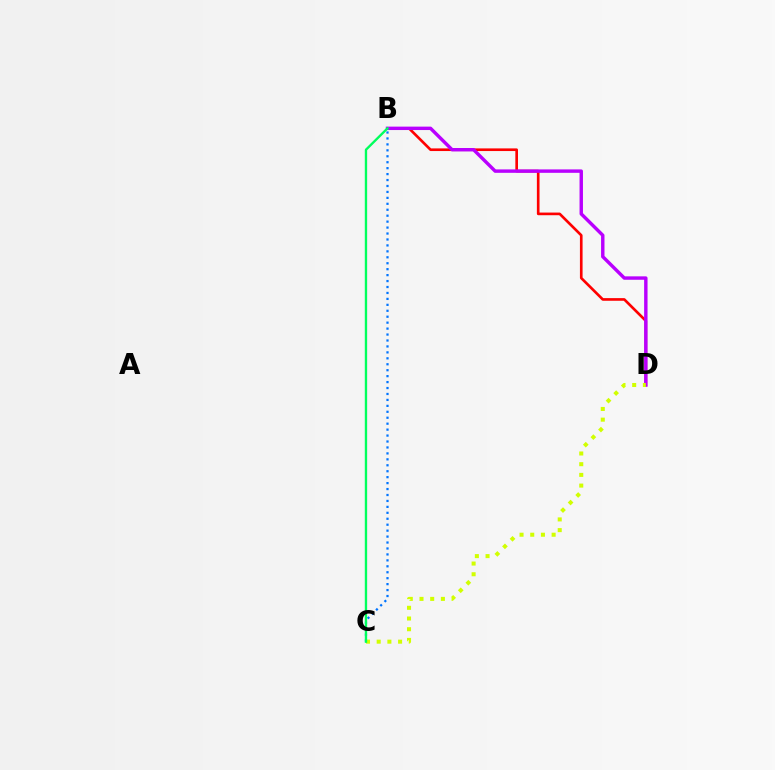{('B', 'D'): [{'color': '#ff0000', 'line_style': 'solid', 'thickness': 1.91}, {'color': '#b900ff', 'line_style': 'solid', 'thickness': 2.46}], ('B', 'C'): [{'color': '#0074ff', 'line_style': 'dotted', 'thickness': 1.61}, {'color': '#00ff5c', 'line_style': 'solid', 'thickness': 1.69}], ('C', 'D'): [{'color': '#d1ff00', 'line_style': 'dotted', 'thickness': 2.91}]}